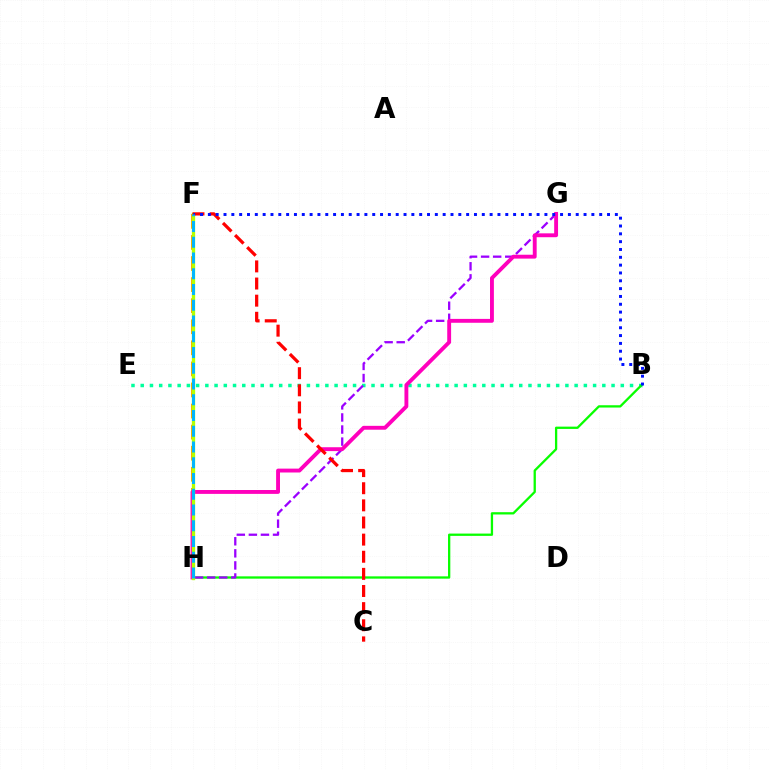{('B', 'E'): [{'color': '#00ff9d', 'line_style': 'dotted', 'thickness': 2.51}], ('B', 'H'): [{'color': '#08ff00', 'line_style': 'solid', 'thickness': 1.65}], ('G', 'H'): [{'color': '#9b00ff', 'line_style': 'dashed', 'thickness': 1.64}, {'color': '#ff00bd', 'line_style': 'solid', 'thickness': 2.79}], ('F', 'H'): [{'color': '#ffa500', 'line_style': 'dashed', 'thickness': 2.86}, {'color': '#b3ff00', 'line_style': 'solid', 'thickness': 2.39}, {'color': '#00b5ff', 'line_style': 'dashed', 'thickness': 2.14}], ('C', 'F'): [{'color': '#ff0000', 'line_style': 'dashed', 'thickness': 2.33}], ('B', 'F'): [{'color': '#0010ff', 'line_style': 'dotted', 'thickness': 2.13}]}